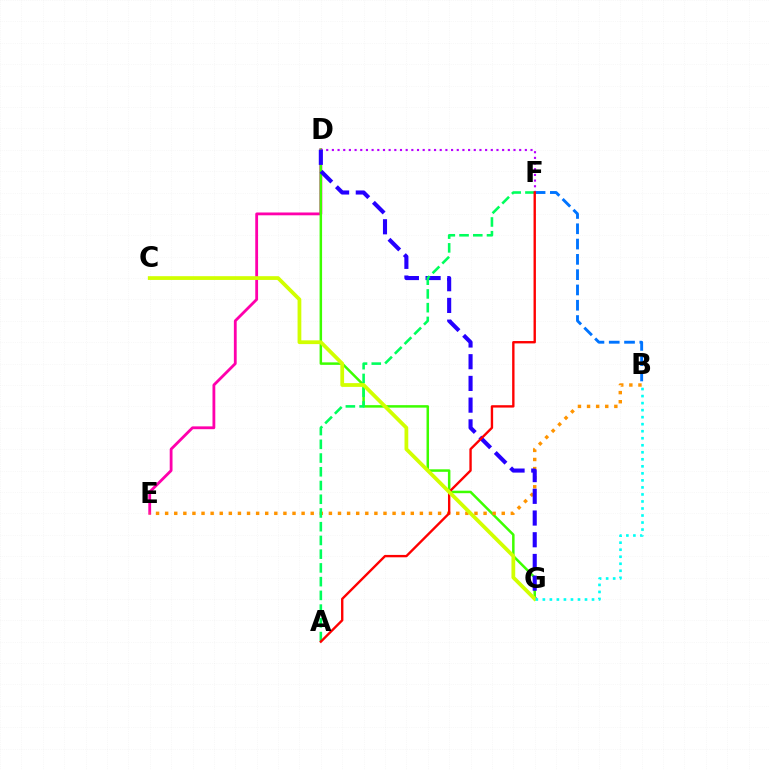{('D', 'E'): [{'color': '#ff00ac', 'line_style': 'solid', 'thickness': 2.02}], ('B', 'F'): [{'color': '#0074ff', 'line_style': 'dashed', 'thickness': 2.08}], ('D', 'G'): [{'color': '#3dff00', 'line_style': 'solid', 'thickness': 1.8}, {'color': '#2500ff', 'line_style': 'dashed', 'thickness': 2.95}], ('B', 'E'): [{'color': '#ff9400', 'line_style': 'dotted', 'thickness': 2.47}], ('D', 'F'): [{'color': '#b900ff', 'line_style': 'dotted', 'thickness': 1.54}], ('A', 'F'): [{'color': '#00ff5c', 'line_style': 'dashed', 'thickness': 1.87}, {'color': '#ff0000', 'line_style': 'solid', 'thickness': 1.71}], ('C', 'G'): [{'color': '#d1ff00', 'line_style': 'solid', 'thickness': 2.71}], ('B', 'G'): [{'color': '#00fff6', 'line_style': 'dotted', 'thickness': 1.91}]}